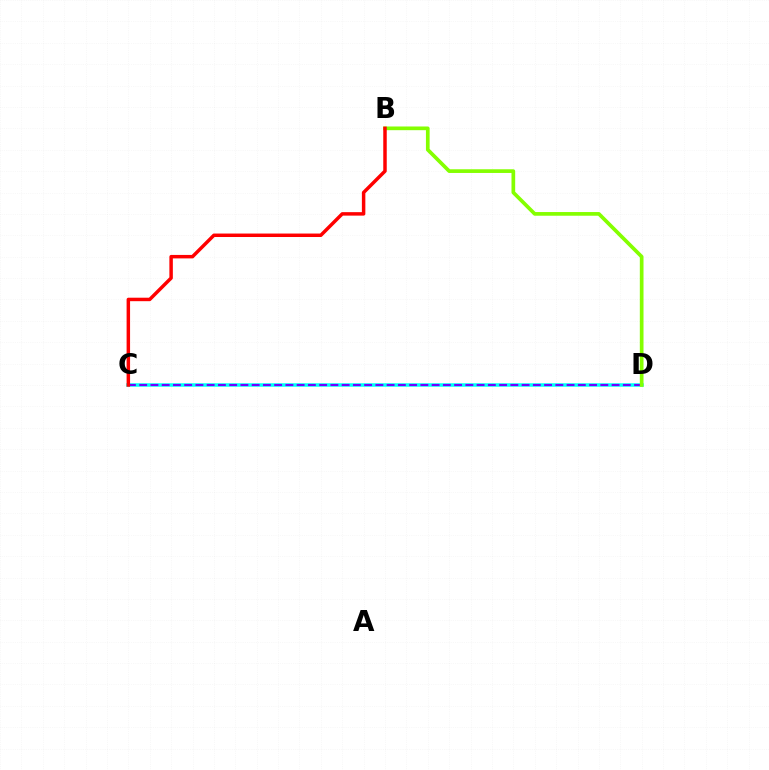{('C', 'D'): [{'color': '#00fff6', 'line_style': 'solid', 'thickness': 2.52}, {'color': '#7200ff', 'line_style': 'dashed', 'thickness': 1.53}], ('B', 'D'): [{'color': '#84ff00', 'line_style': 'solid', 'thickness': 2.66}], ('B', 'C'): [{'color': '#ff0000', 'line_style': 'solid', 'thickness': 2.5}]}